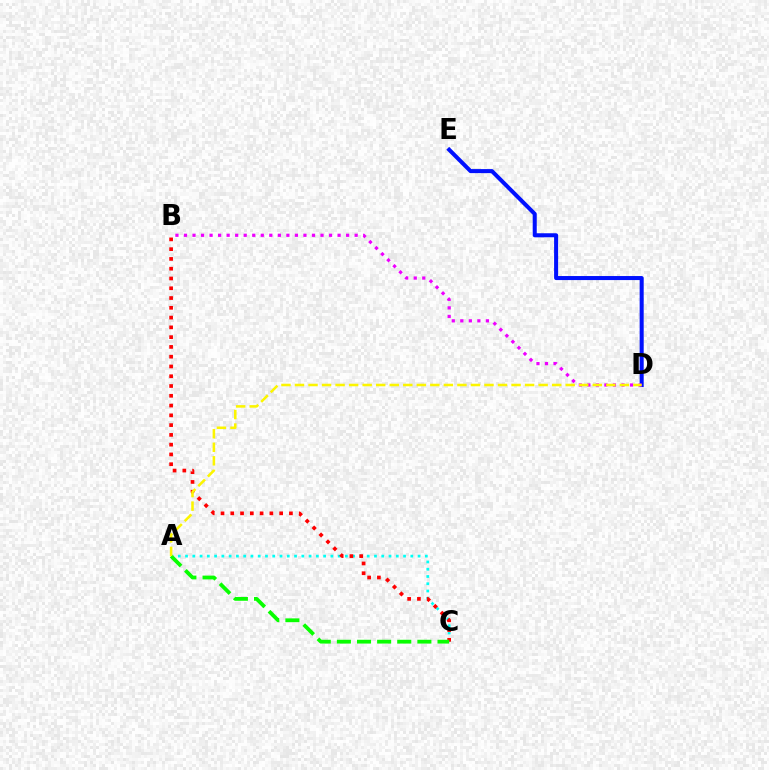{('A', 'C'): [{'color': '#00fff6', 'line_style': 'dotted', 'thickness': 1.97}, {'color': '#08ff00', 'line_style': 'dashed', 'thickness': 2.73}], ('B', 'C'): [{'color': '#ff0000', 'line_style': 'dotted', 'thickness': 2.66}], ('D', 'E'): [{'color': '#0010ff', 'line_style': 'solid', 'thickness': 2.91}], ('B', 'D'): [{'color': '#ee00ff', 'line_style': 'dotted', 'thickness': 2.32}], ('A', 'D'): [{'color': '#fcf500', 'line_style': 'dashed', 'thickness': 1.84}]}